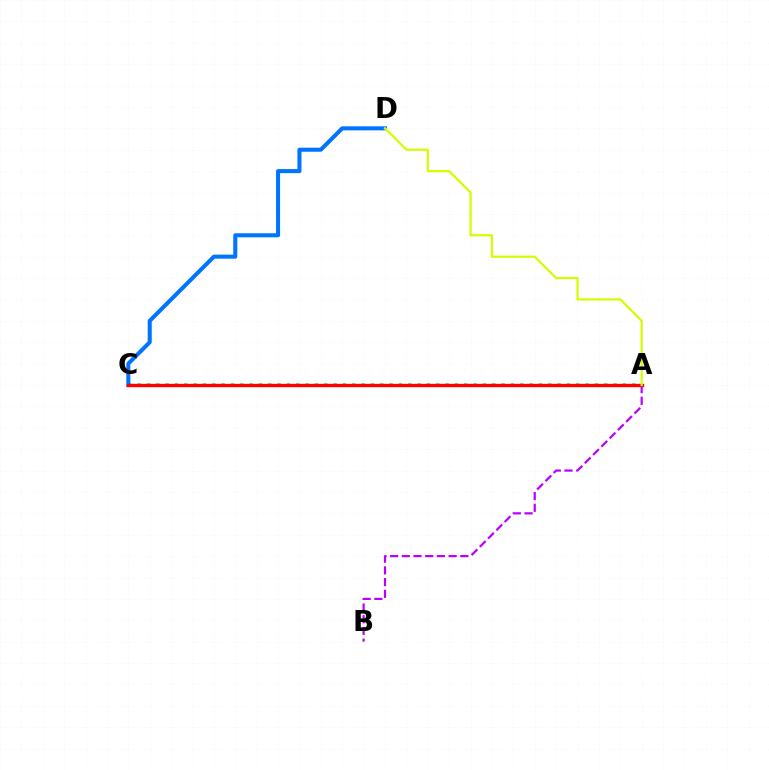{('A', 'C'): [{'color': '#00ff5c', 'line_style': 'dotted', 'thickness': 2.54}, {'color': '#ff0000', 'line_style': 'solid', 'thickness': 2.42}], ('C', 'D'): [{'color': '#0074ff', 'line_style': 'solid', 'thickness': 2.91}], ('A', 'B'): [{'color': '#b900ff', 'line_style': 'dashed', 'thickness': 1.59}], ('A', 'D'): [{'color': '#d1ff00', 'line_style': 'solid', 'thickness': 1.6}]}